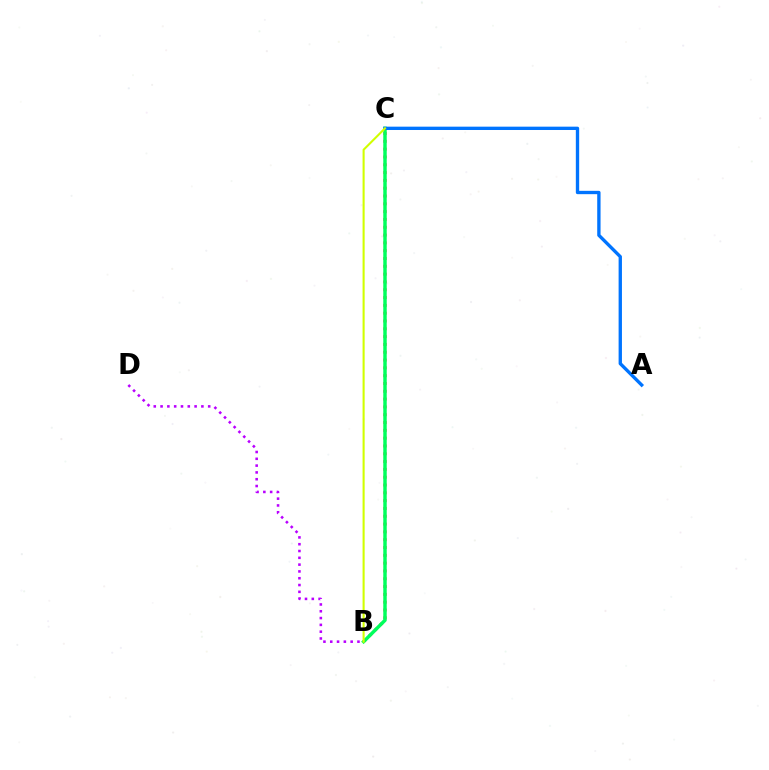{('B', 'C'): [{'color': '#ff0000', 'line_style': 'dotted', 'thickness': 2.12}, {'color': '#00ff5c', 'line_style': 'solid', 'thickness': 2.48}, {'color': '#d1ff00', 'line_style': 'solid', 'thickness': 1.5}], ('B', 'D'): [{'color': '#b900ff', 'line_style': 'dotted', 'thickness': 1.85}], ('A', 'C'): [{'color': '#0074ff', 'line_style': 'solid', 'thickness': 2.41}]}